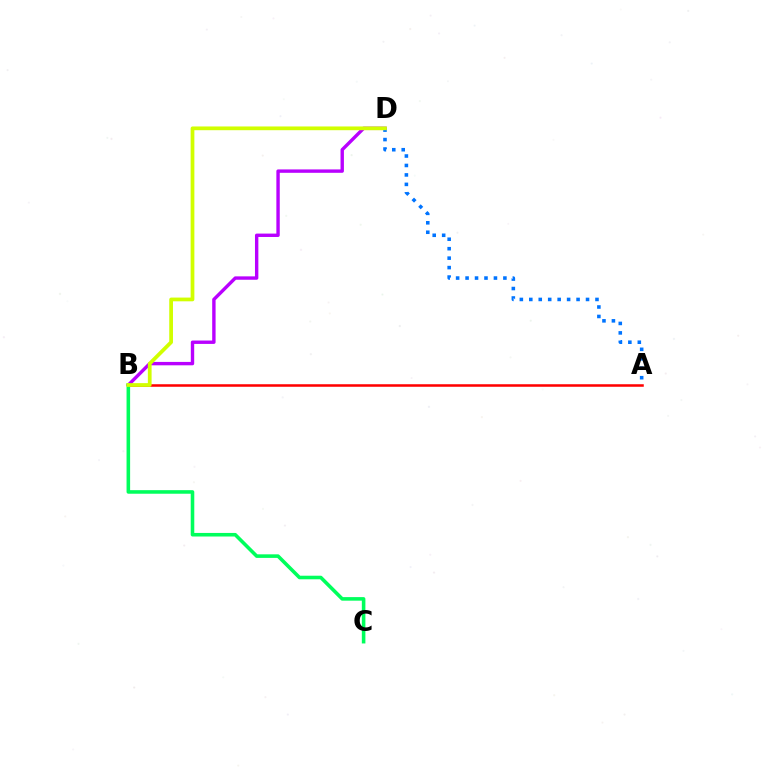{('B', 'D'): [{'color': '#b900ff', 'line_style': 'solid', 'thickness': 2.44}, {'color': '#d1ff00', 'line_style': 'solid', 'thickness': 2.69}], ('A', 'D'): [{'color': '#0074ff', 'line_style': 'dotted', 'thickness': 2.57}], ('A', 'B'): [{'color': '#ff0000', 'line_style': 'solid', 'thickness': 1.82}], ('B', 'C'): [{'color': '#00ff5c', 'line_style': 'solid', 'thickness': 2.57}]}